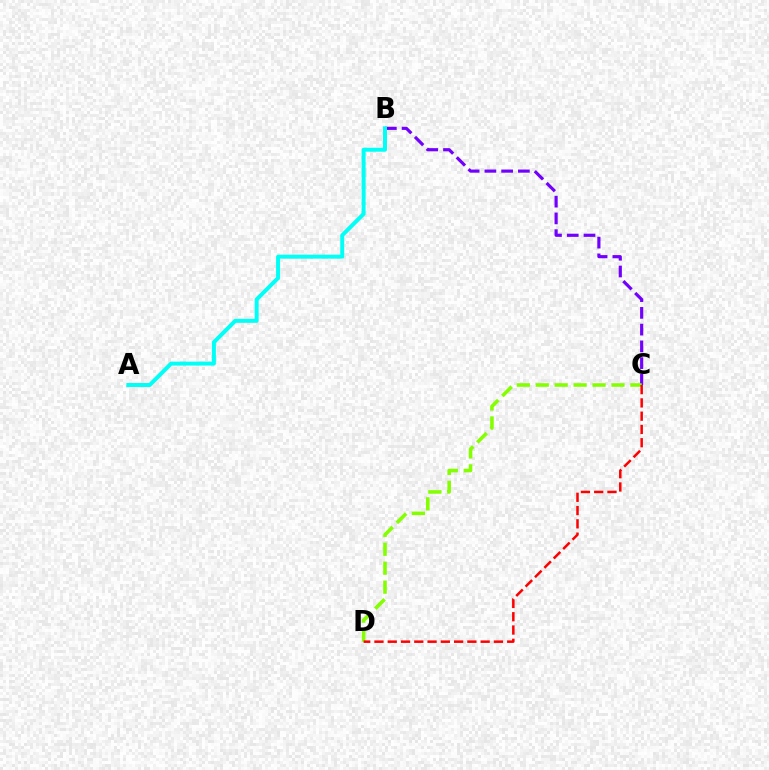{('B', 'C'): [{'color': '#7200ff', 'line_style': 'dashed', 'thickness': 2.28}], ('C', 'D'): [{'color': '#84ff00', 'line_style': 'dashed', 'thickness': 2.57}, {'color': '#ff0000', 'line_style': 'dashed', 'thickness': 1.8}], ('A', 'B'): [{'color': '#00fff6', 'line_style': 'solid', 'thickness': 2.86}]}